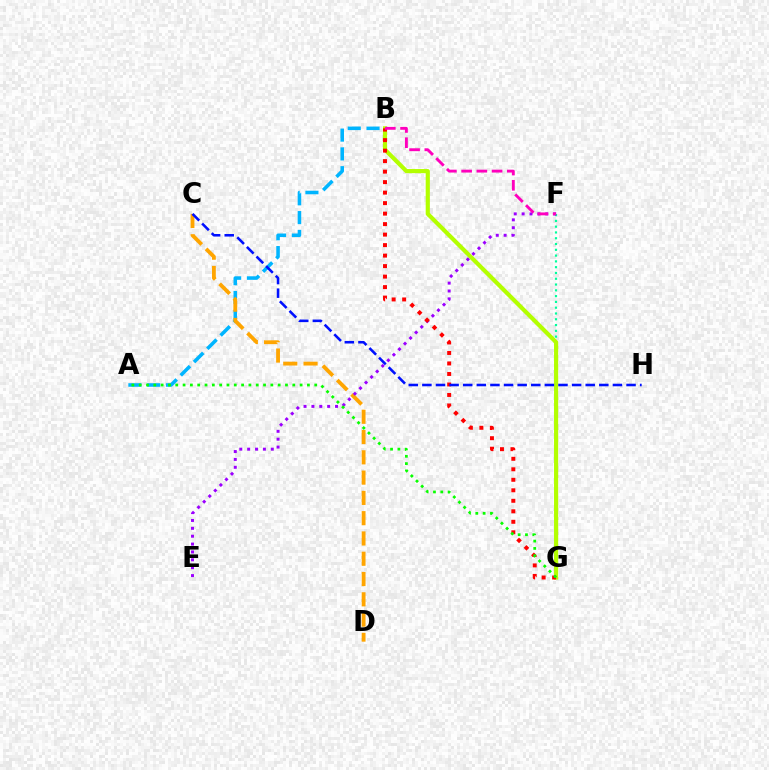{('F', 'G'): [{'color': '#00ff9d', 'line_style': 'dotted', 'thickness': 1.57}], ('A', 'B'): [{'color': '#00b5ff', 'line_style': 'dashed', 'thickness': 2.55}], ('C', 'D'): [{'color': '#ffa500', 'line_style': 'dashed', 'thickness': 2.76}], ('B', 'G'): [{'color': '#b3ff00', 'line_style': 'solid', 'thickness': 2.99}, {'color': '#ff0000', 'line_style': 'dotted', 'thickness': 2.85}], ('E', 'F'): [{'color': '#9b00ff', 'line_style': 'dotted', 'thickness': 2.14}], ('B', 'F'): [{'color': '#ff00bd', 'line_style': 'dashed', 'thickness': 2.07}], ('A', 'G'): [{'color': '#08ff00', 'line_style': 'dotted', 'thickness': 1.99}], ('C', 'H'): [{'color': '#0010ff', 'line_style': 'dashed', 'thickness': 1.85}]}